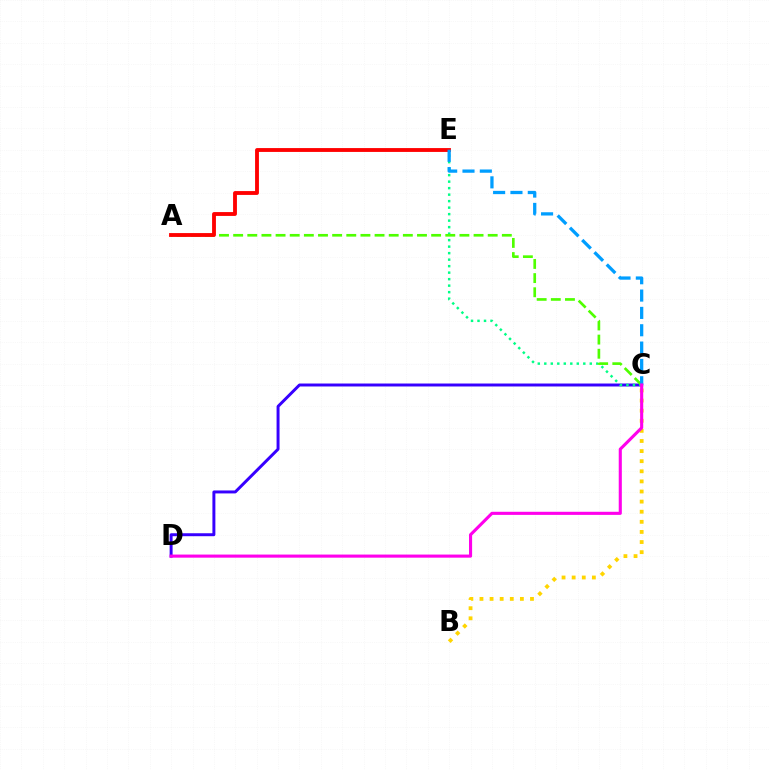{('C', 'D'): [{'color': '#3700ff', 'line_style': 'solid', 'thickness': 2.13}, {'color': '#ff00ed', 'line_style': 'solid', 'thickness': 2.24}], ('C', 'E'): [{'color': '#00ff86', 'line_style': 'dotted', 'thickness': 1.77}, {'color': '#009eff', 'line_style': 'dashed', 'thickness': 2.36}], ('B', 'C'): [{'color': '#ffd500', 'line_style': 'dotted', 'thickness': 2.75}], ('A', 'C'): [{'color': '#4fff00', 'line_style': 'dashed', 'thickness': 1.92}], ('A', 'E'): [{'color': '#ff0000', 'line_style': 'solid', 'thickness': 2.77}]}